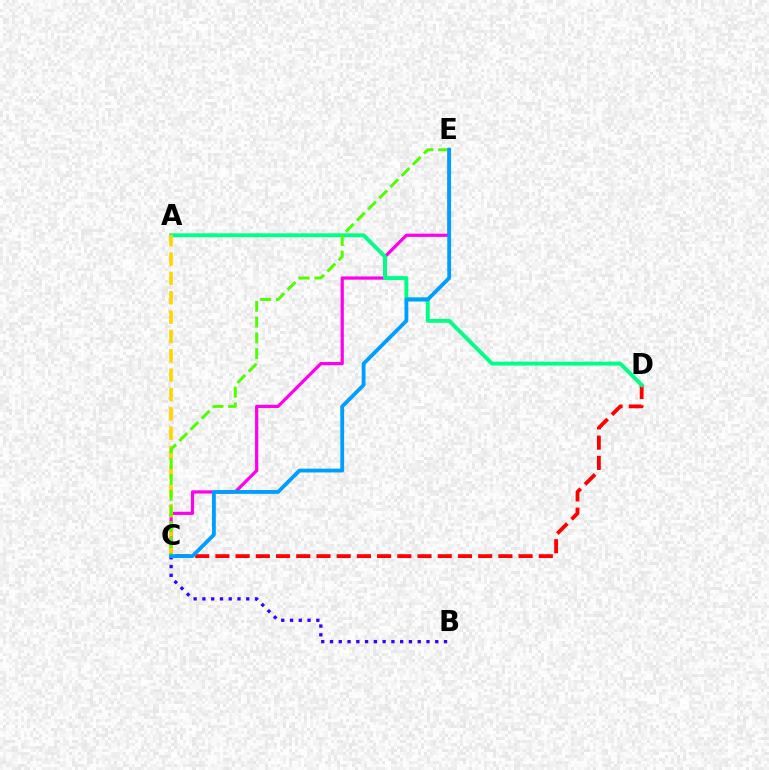{('B', 'C'): [{'color': '#3700ff', 'line_style': 'dotted', 'thickness': 2.38}], ('C', 'E'): [{'color': '#ff00ed', 'line_style': 'solid', 'thickness': 2.31}, {'color': '#4fff00', 'line_style': 'dashed', 'thickness': 2.14}, {'color': '#009eff', 'line_style': 'solid', 'thickness': 2.75}], ('C', 'D'): [{'color': '#ff0000', 'line_style': 'dashed', 'thickness': 2.75}], ('A', 'D'): [{'color': '#00ff86', 'line_style': 'solid', 'thickness': 2.82}], ('A', 'C'): [{'color': '#ffd500', 'line_style': 'dashed', 'thickness': 2.63}]}